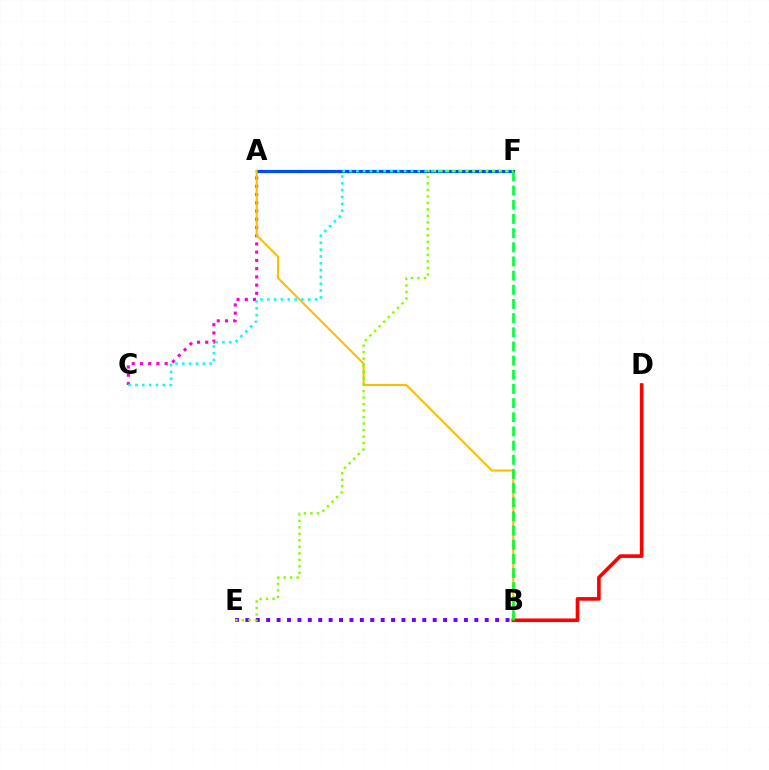{('A', 'C'): [{'color': '#ff00cf', 'line_style': 'dotted', 'thickness': 2.24}], ('A', 'F'): [{'color': '#004bff', 'line_style': 'solid', 'thickness': 2.29}], ('A', 'B'): [{'color': '#ffbd00', 'line_style': 'solid', 'thickness': 1.52}], ('C', 'F'): [{'color': '#00fff6', 'line_style': 'dotted', 'thickness': 1.86}], ('B', 'E'): [{'color': '#7200ff', 'line_style': 'dotted', 'thickness': 2.83}], ('E', 'F'): [{'color': '#84ff00', 'line_style': 'dotted', 'thickness': 1.76}], ('B', 'D'): [{'color': '#ff0000', 'line_style': 'solid', 'thickness': 2.61}], ('B', 'F'): [{'color': '#00ff39', 'line_style': 'dashed', 'thickness': 1.92}]}